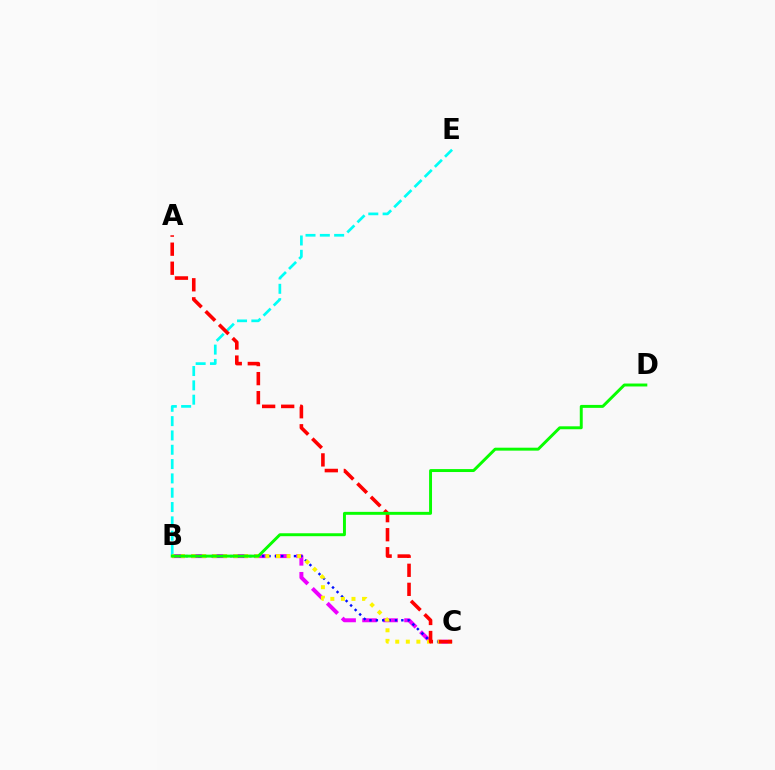{('B', 'C'): [{'color': '#ee00ff', 'line_style': 'dashed', 'thickness': 2.85}, {'color': '#0010ff', 'line_style': 'dotted', 'thickness': 1.73}, {'color': '#fcf500', 'line_style': 'dotted', 'thickness': 2.87}], ('B', 'E'): [{'color': '#00fff6', 'line_style': 'dashed', 'thickness': 1.95}], ('A', 'C'): [{'color': '#ff0000', 'line_style': 'dashed', 'thickness': 2.59}], ('B', 'D'): [{'color': '#08ff00', 'line_style': 'solid', 'thickness': 2.12}]}